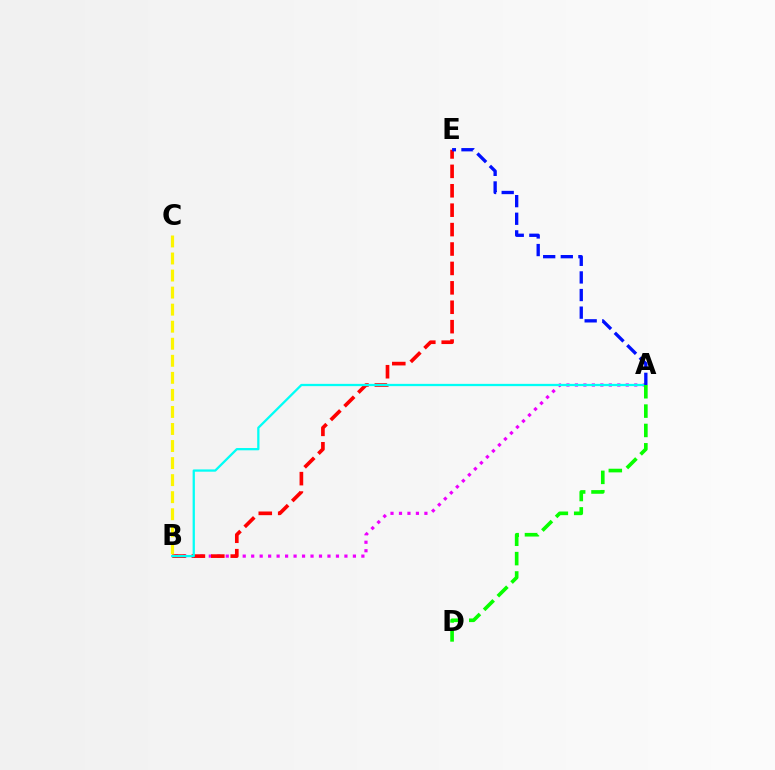{('A', 'B'): [{'color': '#ee00ff', 'line_style': 'dotted', 'thickness': 2.3}, {'color': '#00fff6', 'line_style': 'solid', 'thickness': 1.64}], ('B', 'E'): [{'color': '#ff0000', 'line_style': 'dashed', 'thickness': 2.64}], ('A', 'D'): [{'color': '#08ff00', 'line_style': 'dashed', 'thickness': 2.63}], ('A', 'E'): [{'color': '#0010ff', 'line_style': 'dashed', 'thickness': 2.39}], ('B', 'C'): [{'color': '#fcf500', 'line_style': 'dashed', 'thickness': 2.32}]}